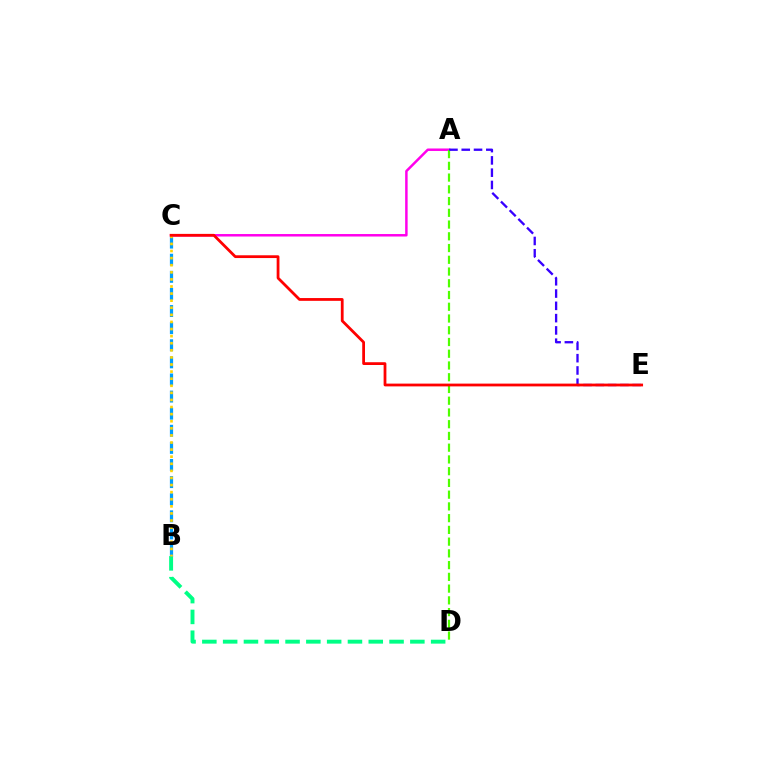{('A', 'C'): [{'color': '#ff00ed', 'line_style': 'solid', 'thickness': 1.79}], ('B', 'D'): [{'color': '#00ff86', 'line_style': 'dashed', 'thickness': 2.83}], ('B', 'C'): [{'color': '#009eff', 'line_style': 'dashed', 'thickness': 2.32}, {'color': '#ffd500', 'line_style': 'dotted', 'thickness': 1.93}], ('A', 'D'): [{'color': '#4fff00', 'line_style': 'dashed', 'thickness': 1.6}], ('A', 'E'): [{'color': '#3700ff', 'line_style': 'dashed', 'thickness': 1.67}], ('C', 'E'): [{'color': '#ff0000', 'line_style': 'solid', 'thickness': 2.0}]}